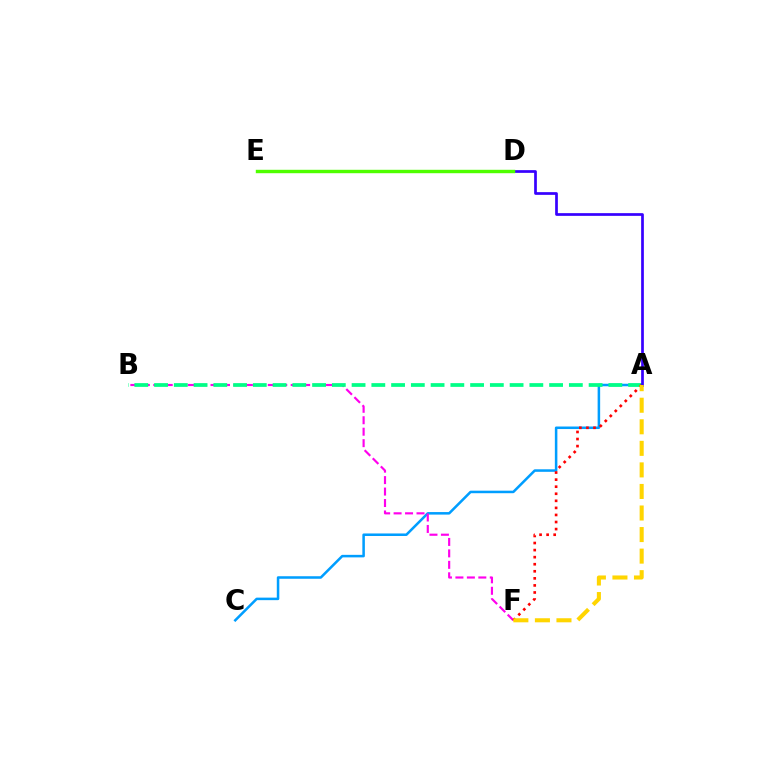{('A', 'C'): [{'color': '#009eff', 'line_style': 'solid', 'thickness': 1.82}], ('B', 'F'): [{'color': '#ff00ed', 'line_style': 'dashed', 'thickness': 1.56}], ('A', 'B'): [{'color': '#00ff86', 'line_style': 'dashed', 'thickness': 2.68}], ('A', 'F'): [{'color': '#ff0000', 'line_style': 'dotted', 'thickness': 1.92}, {'color': '#ffd500', 'line_style': 'dashed', 'thickness': 2.93}], ('A', 'D'): [{'color': '#3700ff', 'line_style': 'solid', 'thickness': 1.95}], ('D', 'E'): [{'color': '#4fff00', 'line_style': 'solid', 'thickness': 2.46}]}